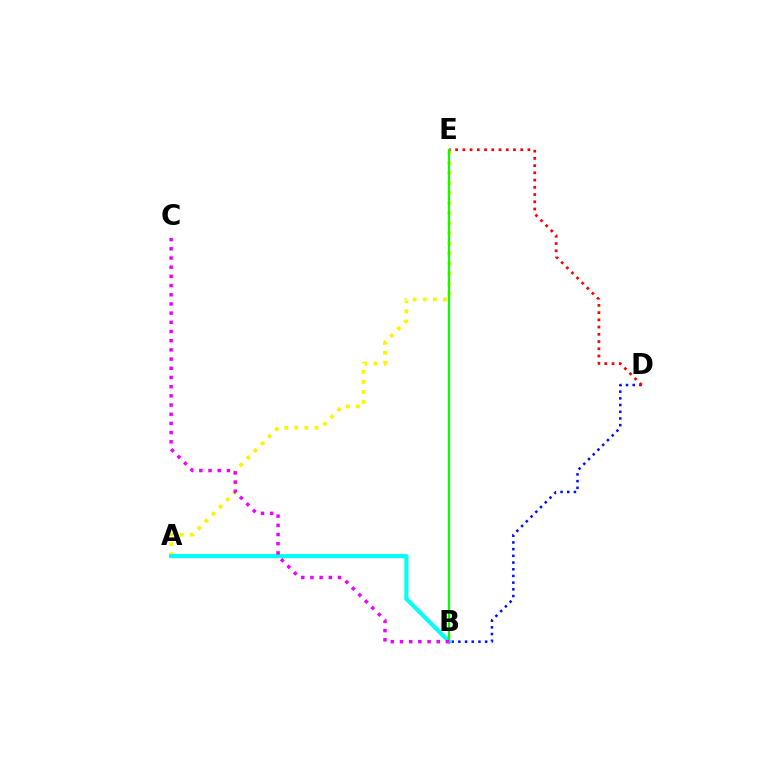{('B', 'D'): [{'color': '#0010ff', 'line_style': 'dotted', 'thickness': 1.82}], ('A', 'E'): [{'color': '#fcf500', 'line_style': 'dotted', 'thickness': 2.74}], ('A', 'B'): [{'color': '#00fff6', 'line_style': 'solid', 'thickness': 2.96}], ('D', 'E'): [{'color': '#ff0000', 'line_style': 'dotted', 'thickness': 1.97}], ('B', 'E'): [{'color': '#08ff00', 'line_style': 'solid', 'thickness': 1.6}], ('B', 'C'): [{'color': '#ee00ff', 'line_style': 'dotted', 'thickness': 2.5}]}